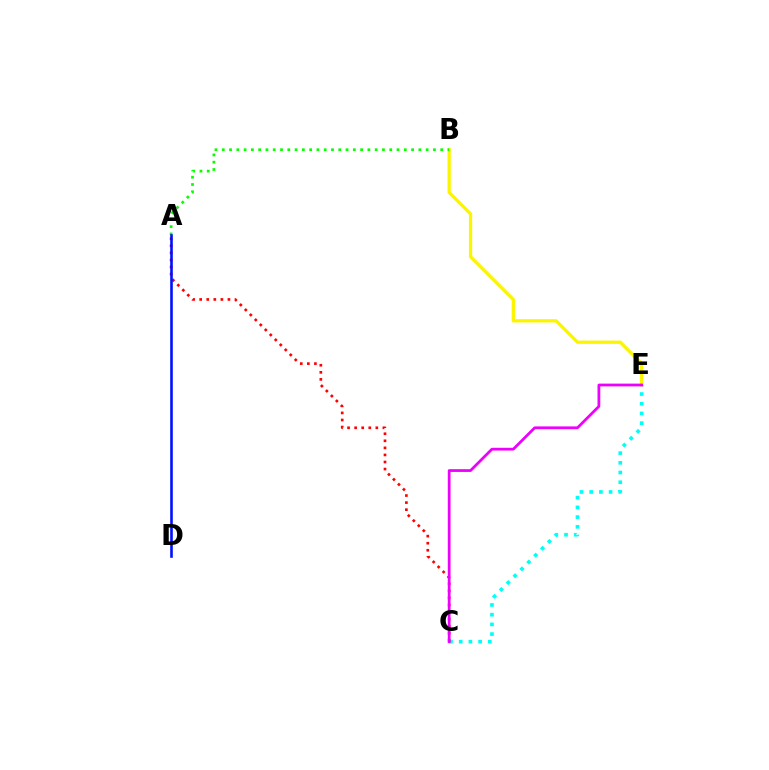{('B', 'E'): [{'color': '#fcf500', 'line_style': 'solid', 'thickness': 2.35}], ('C', 'E'): [{'color': '#00fff6', 'line_style': 'dotted', 'thickness': 2.64}, {'color': '#ee00ff', 'line_style': 'solid', 'thickness': 1.99}], ('A', 'C'): [{'color': '#ff0000', 'line_style': 'dotted', 'thickness': 1.92}], ('A', 'B'): [{'color': '#08ff00', 'line_style': 'dotted', 'thickness': 1.98}], ('A', 'D'): [{'color': '#0010ff', 'line_style': 'solid', 'thickness': 1.88}]}